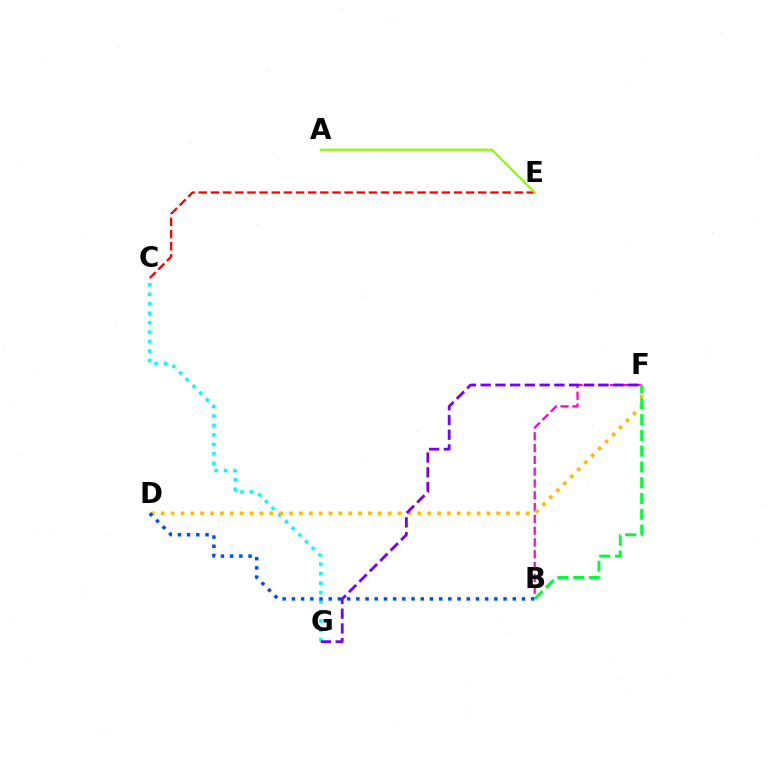{('B', 'F'): [{'color': '#ff00cf', 'line_style': 'dashed', 'thickness': 1.6}, {'color': '#00ff39', 'line_style': 'dashed', 'thickness': 2.14}], ('C', 'E'): [{'color': '#ff0000', 'line_style': 'dashed', 'thickness': 1.65}], ('C', 'G'): [{'color': '#00fff6', 'line_style': 'dotted', 'thickness': 2.57}], ('D', 'F'): [{'color': '#ffbd00', 'line_style': 'dotted', 'thickness': 2.68}], ('A', 'E'): [{'color': '#84ff00', 'line_style': 'solid', 'thickness': 1.6}], ('F', 'G'): [{'color': '#7200ff', 'line_style': 'dashed', 'thickness': 2.0}], ('B', 'D'): [{'color': '#004bff', 'line_style': 'dotted', 'thickness': 2.5}]}